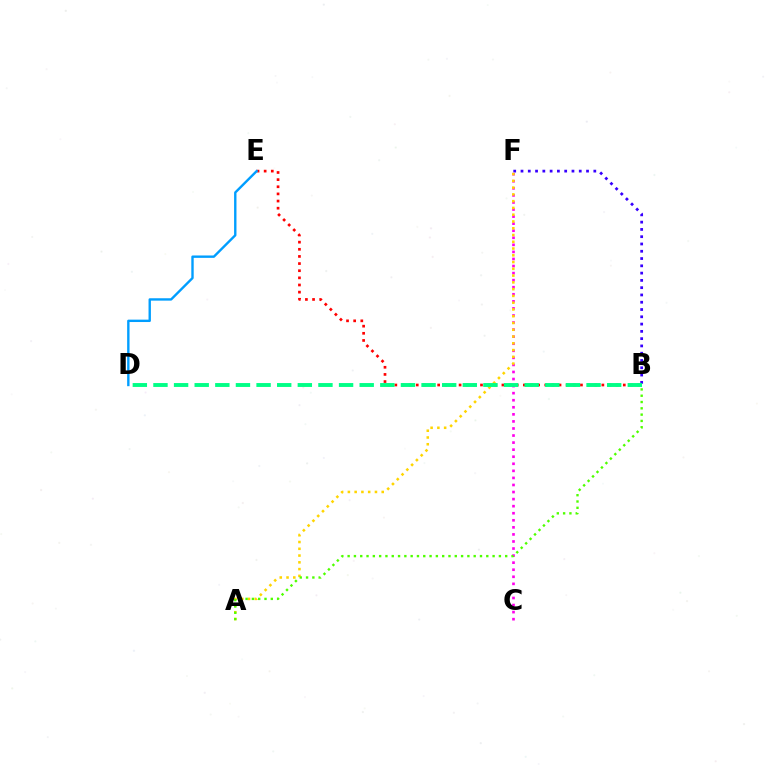{('B', 'E'): [{'color': '#ff0000', 'line_style': 'dotted', 'thickness': 1.94}], ('B', 'F'): [{'color': '#3700ff', 'line_style': 'dotted', 'thickness': 1.98}], ('D', 'E'): [{'color': '#009eff', 'line_style': 'solid', 'thickness': 1.72}], ('C', 'F'): [{'color': '#ff00ed', 'line_style': 'dotted', 'thickness': 1.92}], ('A', 'F'): [{'color': '#ffd500', 'line_style': 'dotted', 'thickness': 1.84}], ('A', 'B'): [{'color': '#4fff00', 'line_style': 'dotted', 'thickness': 1.71}], ('B', 'D'): [{'color': '#00ff86', 'line_style': 'dashed', 'thickness': 2.8}]}